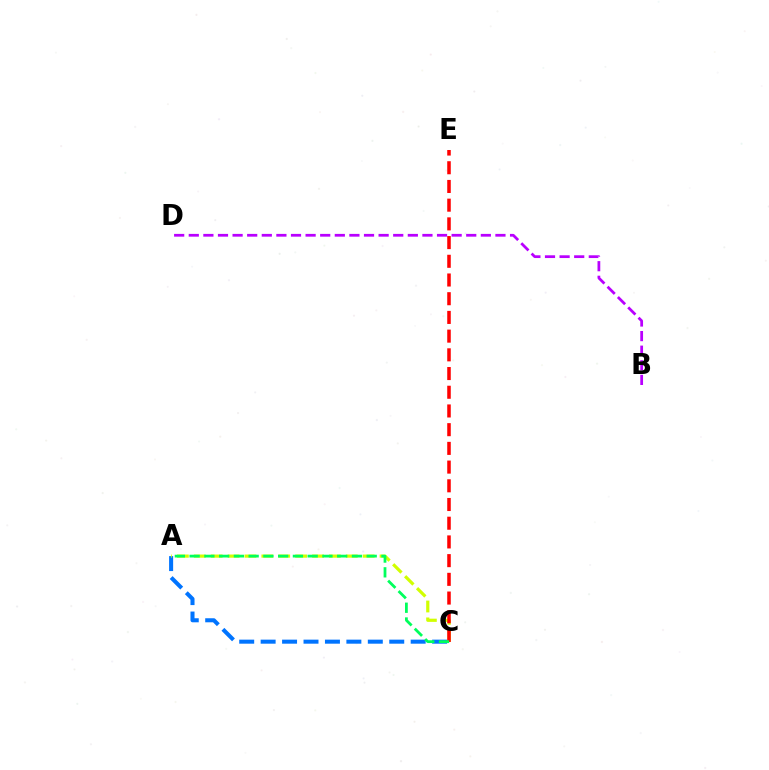{('B', 'D'): [{'color': '#b900ff', 'line_style': 'dashed', 'thickness': 1.98}], ('A', 'C'): [{'color': '#0074ff', 'line_style': 'dashed', 'thickness': 2.91}, {'color': '#d1ff00', 'line_style': 'dashed', 'thickness': 2.29}, {'color': '#00ff5c', 'line_style': 'dashed', 'thickness': 2.0}], ('C', 'E'): [{'color': '#ff0000', 'line_style': 'dashed', 'thickness': 2.54}]}